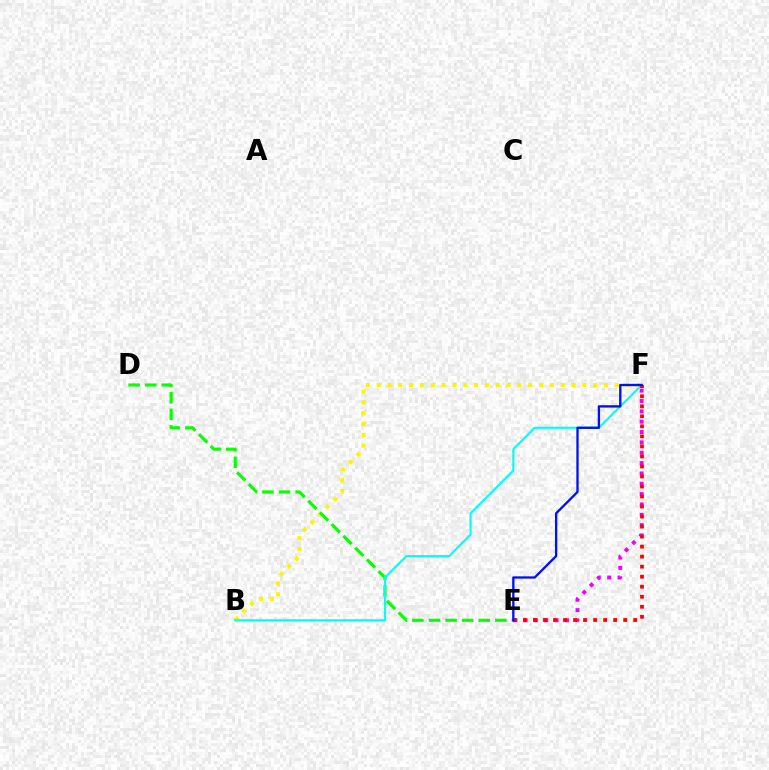{('B', 'F'): [{'color': '#fcf500', 'line_style': 'dotted', 'thickness': 2.94}, {'color': '#00fff6', 'line_style': 'solid', 'thickness': 1.52}], ('E', 'F'): [{'color': '#ee00ff', 'line_style': 'dotted', 'thickness': 2.81}, {'color': '#ff0000', 'line_style': 'dotted', 'thickness': 2.72}, {'color': '#0010ff', 'line_style': 'solid', 'thickness': 1.68}], ('D', 'E'): [{'color': '#08ff00', 'line_style': 'dashed', 'thickness': 2.25}]}